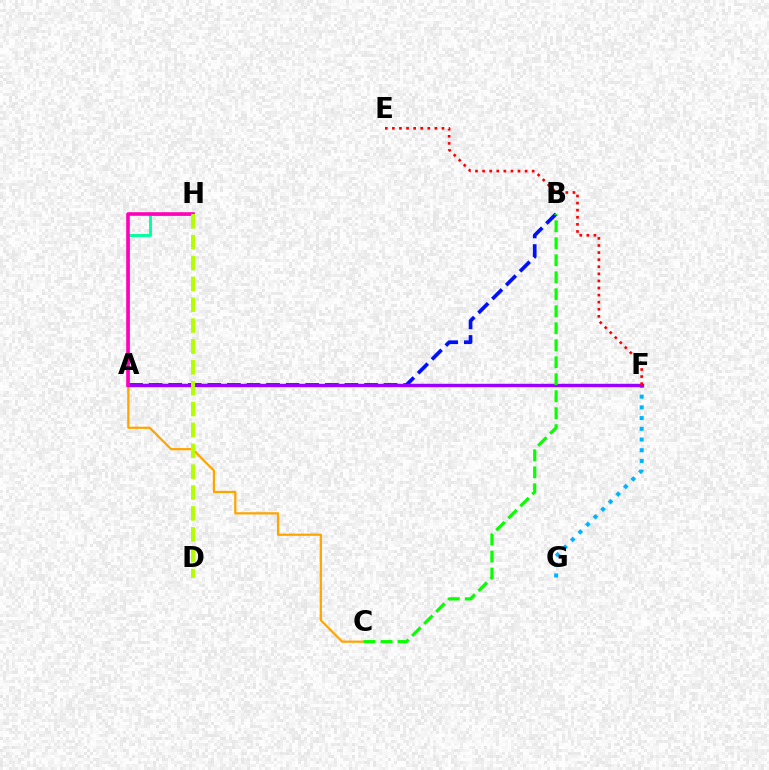{('F', 'G'): [{'color': '#00b5ff', 'line_style': 'dotted', 'thickness': 2.91}], ('A', 'H'): [{'color': '#00ff9d', 'line_style': 'solid', 'thickness': 2.08}, {'color': '#ff00bd', 'line_style': 'solid', 'thickness': 2.6}], ('A', 'C'): [{'color': '#ffa500', 'line_style': 'solid', 'thickness': 1.61}], ('A', 'B'): [{'color': '#0010ff', 'line_style': 'dashed', 'thickness': 2.66}], ('A', 'F'): [{'color': '#9b00ff', 'line_style': 'solid', 'thickness': 2.46}], ('B', 'C'): [{'color': '#08ff00', 'line_style': 'dashed', 'thickness': 2.31}], ('D', 'H'): [{'color': '#b3ff00', 'line_style': 'dashed', 'thickness': 2.83}], ('E', 'F'): [{'color': '#ff0000', 'line_style': 'dotted', 'thickness': 1.93}]}